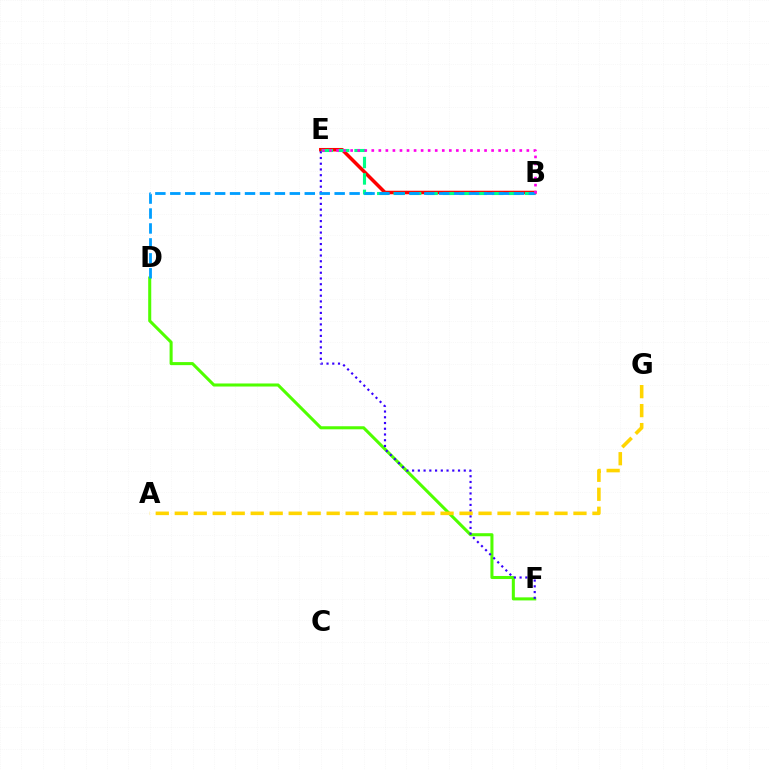{('D', 'F'): [{'color': '#4fff00', 'line_style': 'solid', 'thickness': 2.2}], ('B', 'E'): [{'color': '#ff0000', 'line_style': 'solid', 'thickness': 2.53}, {'color': '#00ff86', 'line_style': 'dashed', 'thickness': 2.23}, {'color': '#ff00ed', 'line_style': 'dotted', 'thickness': 1.91}], ('E', 'F'): [{'color': '#3700ff', 'line_style': 'dotted', 'thickness': 1.56}], ('A', 'G'): [{'color': '#ffd500', 'line_style': 'dashed', 'thickness': 2.58}], ('B', 'D'): [{'color': '#009eff', 'line_style': 'dashed', 'thickness': 2.03}]}